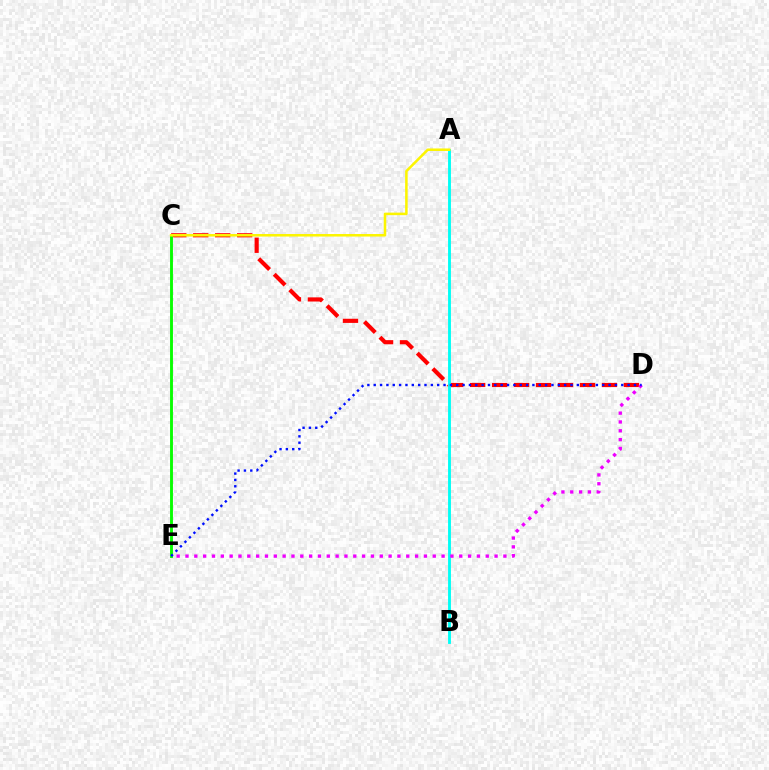{('C', 'D'): [{'color': '#ff0000', 'line_style': 'dashed', 'thickness': 2.98}], ('A', 'B'): [{'color': '#00fff6', 'line_style': 'solid', 'thickness': 2.07}], ('D', 'E'): [{'color': '#ee00ff', 'line_style': 'dotted', 'thickness': 2.4}, {'color': '#0010ff', 'line_style': 'dotted', 'thickness': 1.72}], ('C', 'E'): [{'color': '#08ff00', 'line_style': 'solid', 'thickness': 2.07}], ('A', 'C'): [{'color': '#fcf500', 'line_style': 'solid', 'thickness': 1.82}]}